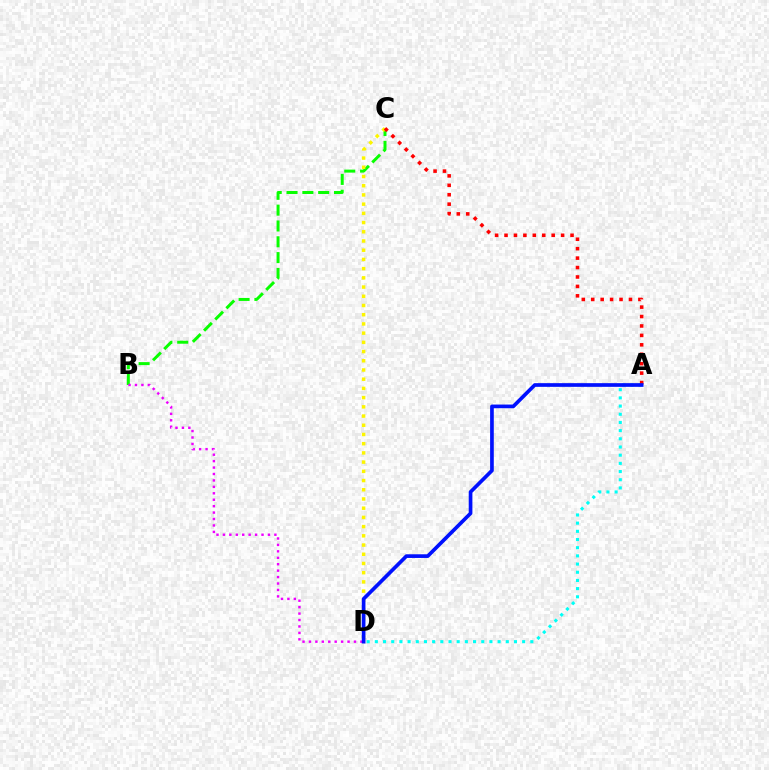{('A', 'D'): [{'color': '#00fff6', 'line_style': 'dotted', 'thickness': 2.22}, {'color': '#0010ff', 'line_style': 'solid', 'thickness': 2.65}], ('B', 'C'): [{'color': '#08ff00', 'line_style': 'dashed', 'thickness': 2.15}], ('C', 'D'): [{'color': '#fcf500', 'line_style': 'dotted', 'thickness': 2.5}], ('A', 'C'): [{'color': '#ff0000', 'line_style': 'dotted', 'thickness': 2.56}], ('B', 'D'): [{'color': '#ee00ff', 'line_style': 'dotted', 'thickness': 1.75}]}